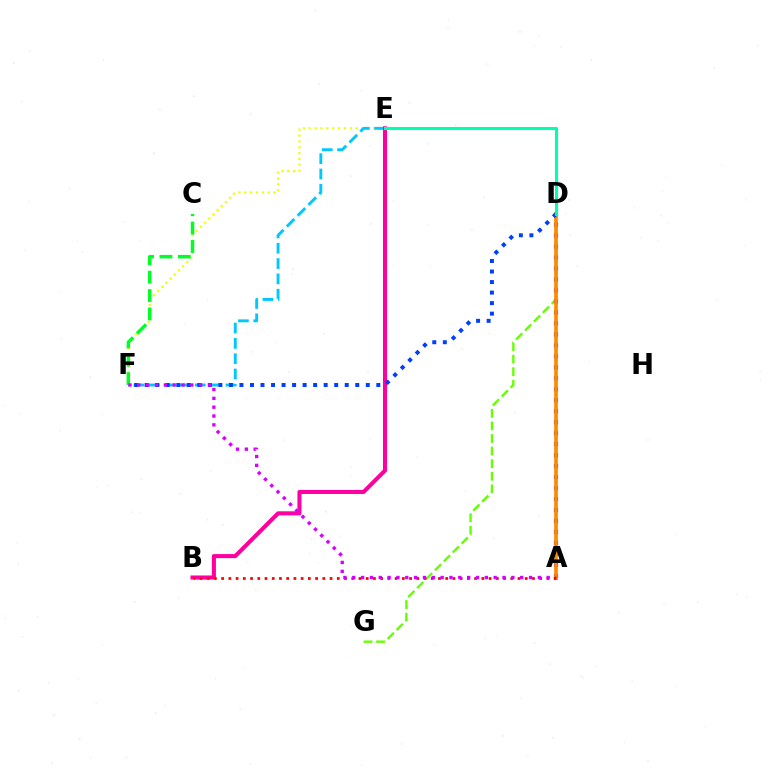{('E', 'F'): [{'color': '#eeff00', 'line_style': 'dotted', 'thickness': 1.59}, {'color': '#00c7ff', 'line_style': 'dashed', 'thickness': 2.08}], ('C', 'F'): [{'color': '#00ff27', 'line_style': 'dashed', 'thickness': 2.5}], ('B', 'E'): [{'color': '#ff00a0', 'line_style': 'solid', 'thickness': 2.92}], ('D', 'G'): [{'color': '#66ff00', 'line_style': 'dashed', 'thickness': 1.71}], ('A', 'D'): [{'color': '#4f00ff', 'line_style': 'dotted', 'thickness': 2.98}, {'color': '#ff8800', 'line_style': 'solid', 'thickness': 2.64}], ('D', 'F'): [{'color': '#003fff', 'line_style': 'dotted', 'thickness': 2.86}], ('D', 'E'): [{'color': '#00ffaf', 'line_style': 'solid', 'thickness': 2.22}], ('A', 'B'): [{'color': '#ff0000', 'line_style': 'dotted', 'thickness': 1.96}], ('A', 'F'): [{'color': '#d600ff', 'line_style': 'dotted', 'thickness': 2.4}]}